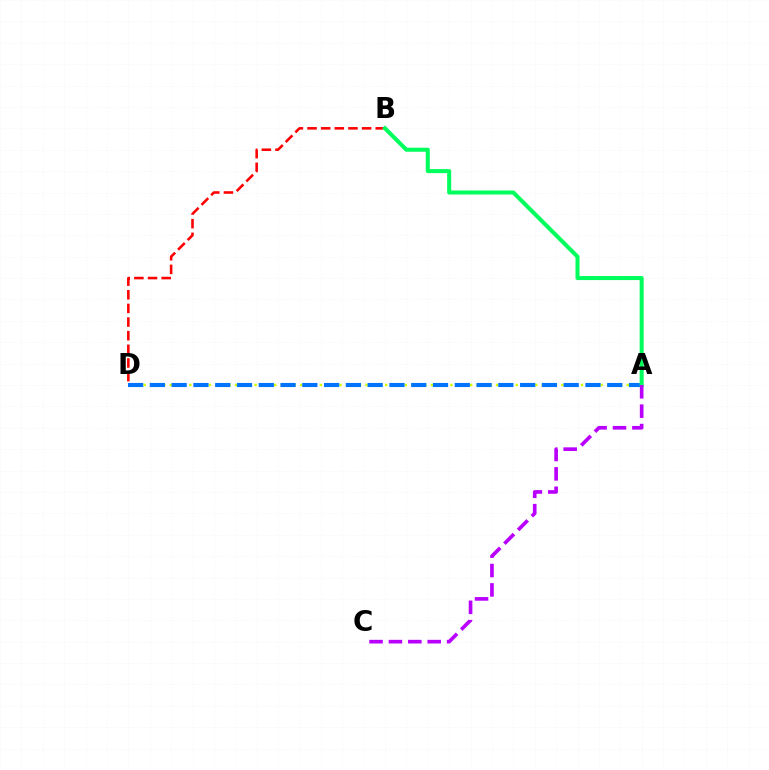{('B', 'D'): [{'color': '#ff0000', 'line_style': 'dashed', 'thickness': 1.85}], ('A', 'D'): [{'color': '#d1ff00', 'line_style': 'dotted', 'thickness': 1.77}, {'color': '#0074ff', 'line_style': 'dashed', 'thickness': 2.96}], ('A', 'B'): [{'color': '#00ff5c', 'line_style': 'solid', 'thickness': 2.91}], ('A', 'C'): [{'color': '#b900ff', 'line_style': 'dashed', 'thickness': 2.63}]}